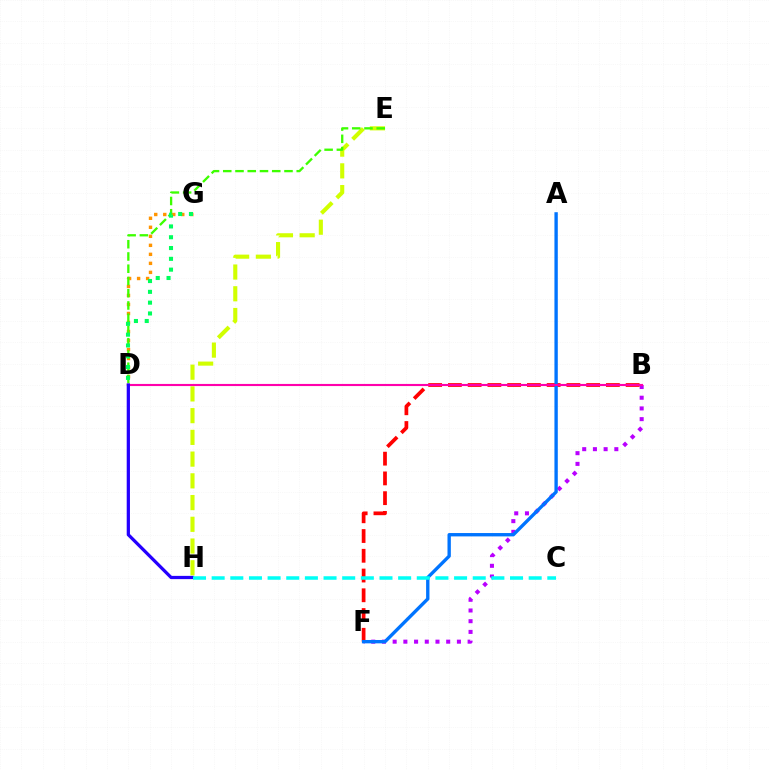{('E', 'H'): [{'color': '#d1ff00', 'line_style': 'dashed', 'thickness': 2.95}], ('D', 'G'): [{'color': '#ff9400', 'line_style': 'dotted', 'thickness': 2.45}, {'color': '#00ff5c', 'line_style': 'dotted', 'thickness': 2.93}], ('D', 'E'): [{'color': '#3dff00', 'line_style': 'dashed', 'thickness': 1.66}], ('B', 'F'): [{'color': '#b900ff', 'line_style': 'dotted', 'thickness': 2.91}, {'color': '#ff0000', 'line_style': 'dashed', 'thickness': 2.68}], ('A', 'F'): [{'color': '#0074ff', 'line_style': 'solid', 'thickness': 2.42}], ('B', 'D'): [{'color': '#ff00ac', 'line_style': 'solid', 'thickness': 1.53}], ('D', 'H'): [{'color': '#2500ff', 'line_style': 'solid', 'thickness': 2.34}], ('C', 'H'): [{'color': '#00fff6', 'line_style': 'dashed', 'thickness': 2.53}]}